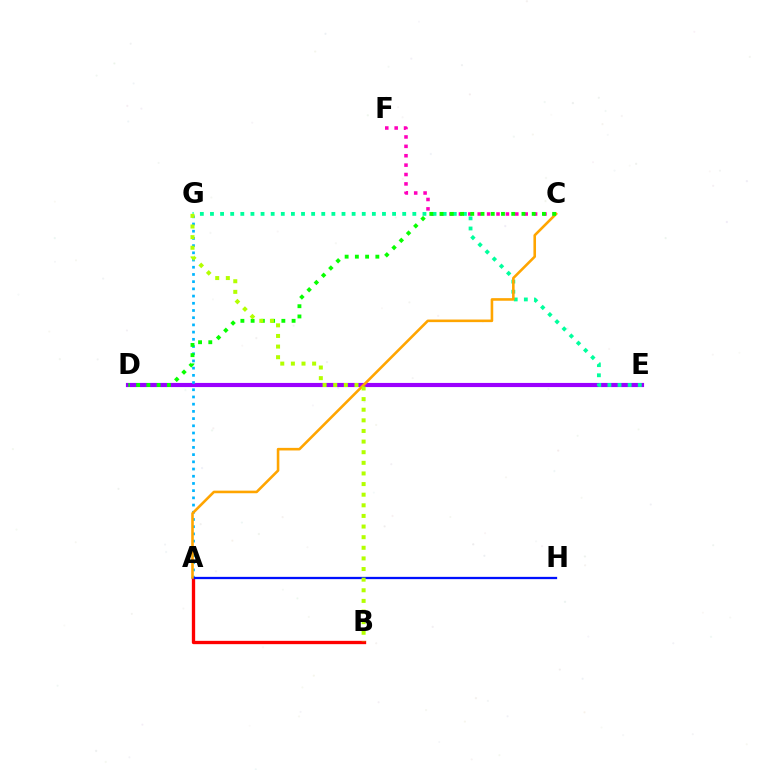{('A', 'B'): [{'color': '#ff0000', 'line_style': 'solid', 'thickness': 2.39}], ('C', 'F'): [{'color': '#ff00bd', 'line_style': 'dotted', 'thickness': 2.55}], ('D', 'E'): [{'color': '#9b00ff', 'line_style': 'solid', 'thickness': 2.98}], ('E', 'G'): [{'color': '#00ff9d', 'line_style': 'dotted', 'thickness': 2.75}], ('A', 'G'): [{'color': '#00b5ff', 'line_style': 'dotted', 'thickness': 1.96}], ('A', 'H'): [{'color': '#0010ff', 'line_style': 'solid', 'thickness': 1.64}], ('A', 'C'): [{'color': '#ffa500', 'line_style': 'solid', 'thickness': 1.87}], ('C', 'D'): [{'color': '#08ff00', 'line_style': 'dotted', 'thickness': 2.78}], ('B', 'G'): [{'color': '#b3ff00', 'line_style': 'dotted', 'thickness': 2.89}]}